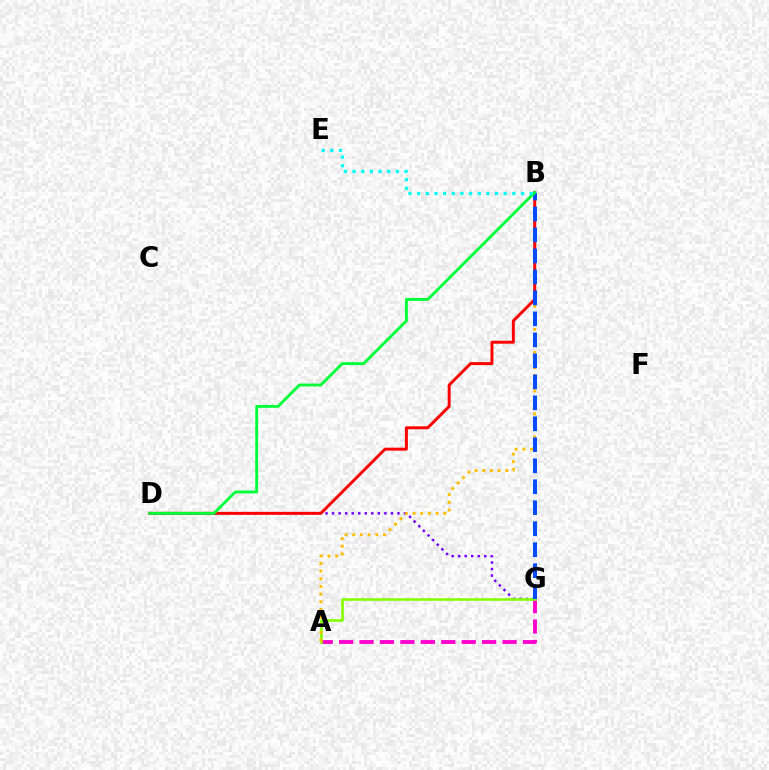{('D', 'G'): [{'color': '#7200ff', 'line_style': 'dotted', 'thickness': 1.78}], ('A', 'G'): [{'color': '#ff00cf', 'line_style': 'dashed', 'thickness': 2.78}, {'color': '#84ff00', 'line_style': 'solid', 'thickness': 1.87}], ('A', 'B'): [{'color': '#ffbd00', 'line_style': 'dotted', 'thickness': 2.09}], ('B', 'D'): [{'color': '#ff0000', 'line_style': 'solid', 'thickness': 2.13}, {'color': '#00ff39', 'line_style': 'solid', 'thickness': 2.06}], ('B', 'G'): [{'color': '#004bff', 'line_style': 'dashed', 'thickness': 2.85}], ('B', 'E'): [{'color': '#00fff6', 'line_style': 'dotted', 'thickness': 2.35}]}